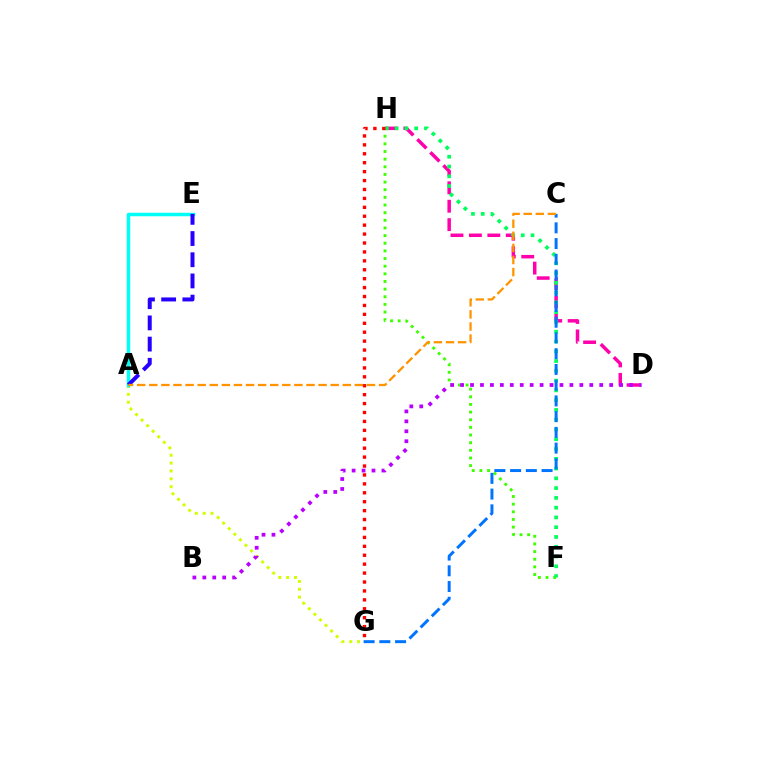{('F', 'H'): [{'color': '#3dff00', 'line_style': 'dotted', 'thickness': 2.08}, {'color': '#00ff5c', 'line_style': 'dotted', 'thickness': 2.66}], ('D', 'H'): [{'color': '#ff00ac', 'line_style': 'dashed', 'thickness': 2.5}], ('A', 'G'): [{'color': '#d1ff00', 'line_style': 'dotted', 'thickness': 2.14}], ('A', 'E'): [{'color': '#00fff6', 'line_style': 'solid', 'thickness': 2.52}, {'color': '#2500ff', 'line_style': 'dashed', 'thickness': 2.88}], ('B', 'D'): [{'color': '#b900ff', 'line_style': 'dotted', 'thickness': 2.7}], ('G', 'H'): [{'color': '#ff0000', 'line_style': 'dotted', 'thickness': 2.42}], ('C', 'G'): [{'color': '#0074ff', 'line_style': 'dashed', 'thickness': 2.14}], ('A', 'C'): [{'color': '#ff9400', 'line_style': 'dashed', 'thickness': 1.64}]}